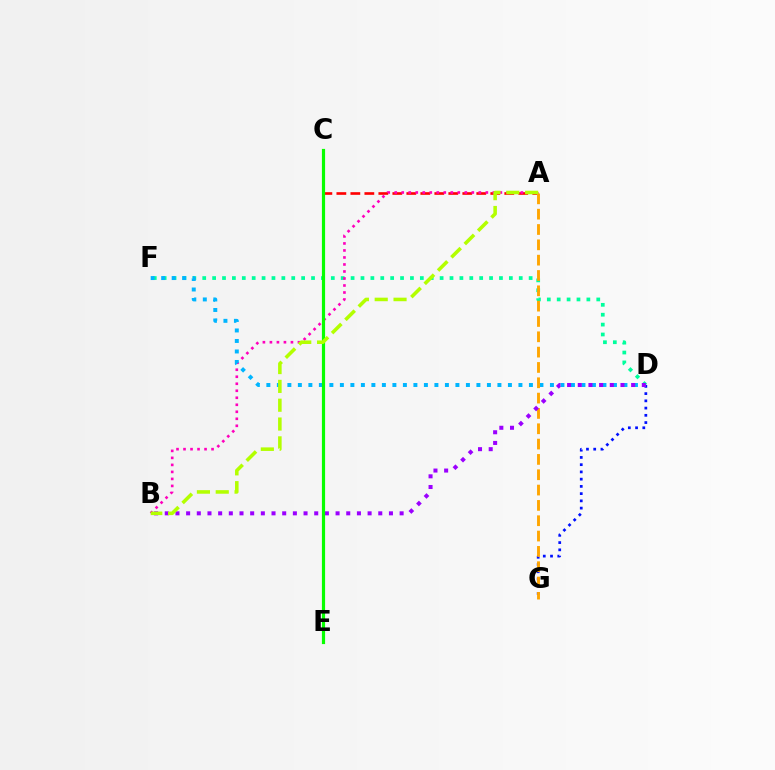{('D', 'F'): [{'color': '#00ff9d', 'line_style': 'dotted', 'thickness': 2.69}, {'color': '#00b5ff', 'line_style': 'dotted', 'thickness': 2.85}], ('D', 'G'): [{'color': '#0010ff', 'line_style': 'dotted', 'thickness': 1.97}], ('A', 'C'): [{'color': '#ff0000', 'line_style': 'dashed', 'thickness': 1.9}], ('A', 'B'): [{'color': '#ff00bd', 'line_style': 'dotted', 'thickness': 1.9}, {'color': '#b3ff00', 'line_style': 'dashed', 'thickness': 2.56}], ('A', 'G'): [{'color': '#ffa500', 'line_style': 'dashed', 'thickness': 2.08}], ('B', 'D'): [{'color': '#9b00ff', 'line_style': 'dotted', 'thickness': 2.9}], ('C', 'E'): [{'color': '#08ff00', 'line_style': 'solid', 'thickness': 2.29}]}